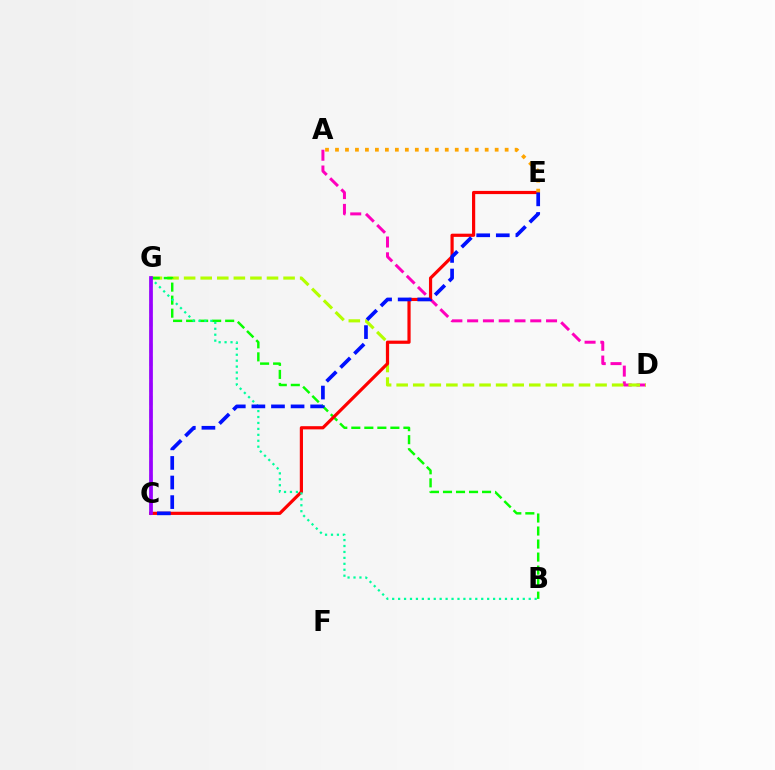{('A', 'D'): [{'color': '#ff00bd', 'line_style': 'dashed', 'thickness': 2.14}], ('D', 'G'): [{'color': '#b3ff00', 'line_style': 'dashed', 'thickness': 2.25}], ('B', 'G'): [{'color': '#08ff00', 'line_style': 'dashed', 'thickness': 1.77}, {'color': '#00ff9d', 'line_style': 'dotted', 'thickness': 1.61}], ('C', 'E'): [{'color': '#ff0000', 'line_style': 'solid', 'thickness': 2.29}, {'color': '#0010ff', 'line_style': 'dashed', 'thickness': 2.66}], ('A', 'E'): [{'color': '#ffa500', 'line_style': 'dotted', 'thickness': 2.71}], ('C', 'G'): [{'color': '#00b5ff', 'line_style': 'dashed', 'thickness': 1.78}, {'color': '#9b00ff', 'line_style': 'solid', 'thickness': 2.69}]}